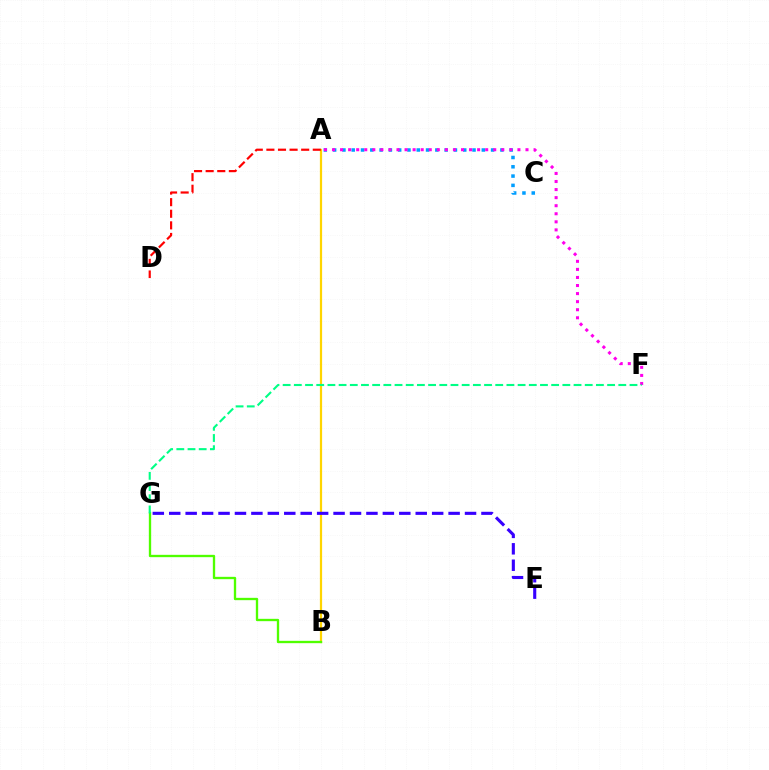{('A', 'C'): [{'color': '#009eff', 'line_style': 'dotted', 'thickness': 2.52}], ('A', 'B'): [{'color': '#ffd500', 'line_style': 'solid', 'thickness': 1.61}], ('E', 'G'): [{'color': '#3700ff', 'line_style': 'dashed', 'thickness': 2.23}], ('A', 'F'): [{'color': '#ff00ed', 'line_style': 'dotted', 'thickness': 2.19}], ('B', 'G'): [{'color': '#4fff00', 'line_style': 'solid', 'thickness': 1.68}], ('A', 'D'): [{'color': '#ff0000', 'line_style': 'dashed', 'thickness': 1.58}], ('F', 'G'): [{'color': '#00ff86', 'line_style': 'dashed', 'thickness': 1.52}]}